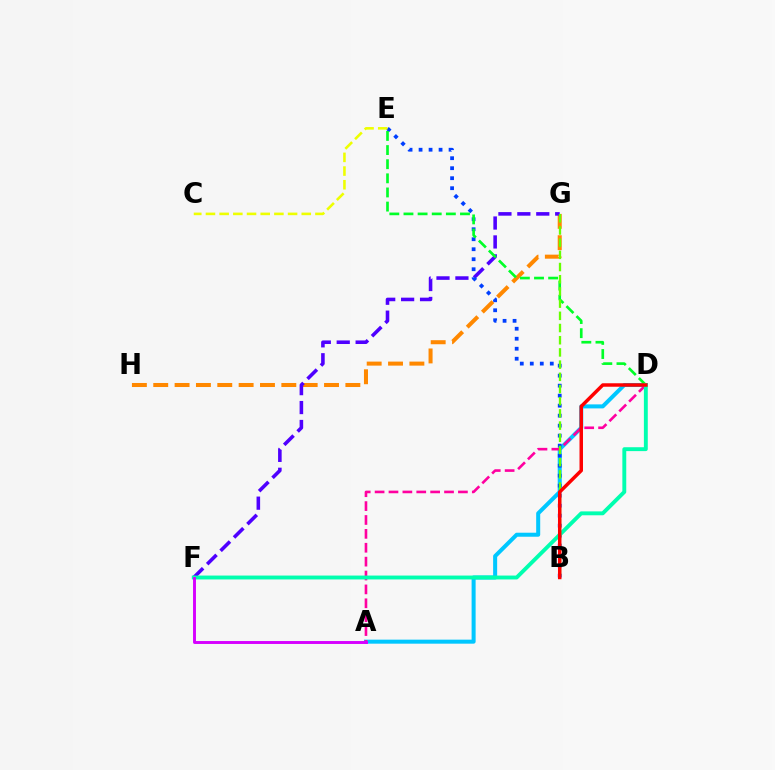{('G', 'H'): [{'color': '#ff8800', 'line_style': 'dashed', 'thickness': 2.9}], ('F', 'G'): [{'color': '#4f00ff', 'line_style': 'dashed', 'thickness': 2.57}], ('A', 'D'): [{'color': '#00c7ff', 'line_style': 'solid', 'thickness': 2.89}, {'color': '#ff00a0', 'line_style': 'dashed', 'thickness': 1.89}], ('B', 'E'): [{'color': '#003fff', 'line_style': 'dotted', 'thickness': 2.72}], ('D', 'E'): [{'color': '#00ff27', 'line_style': 'dashed', 'thickness': 1.92}], ('B', 'G'): [{'color': '#66ff00', 'line_style': 'dashed', 'thickness': 1.66}], ('C', 'E'): [{'color': '#eeff00', 'line_style': 'dashed', 'thickness': 1.86}], ('D', 'F'): [{'color': '#00ffaf', 'line_style': 'solid', 'thickness': 2.8}], ('A', 'F'): [{'color': '#d600ff', 'line_style': 'solid', 'thickness': 2.1}], ('B', 'D'): [{'color': '#ff0000', 'line_style': 'solid', 'thickness': 2.5}]}